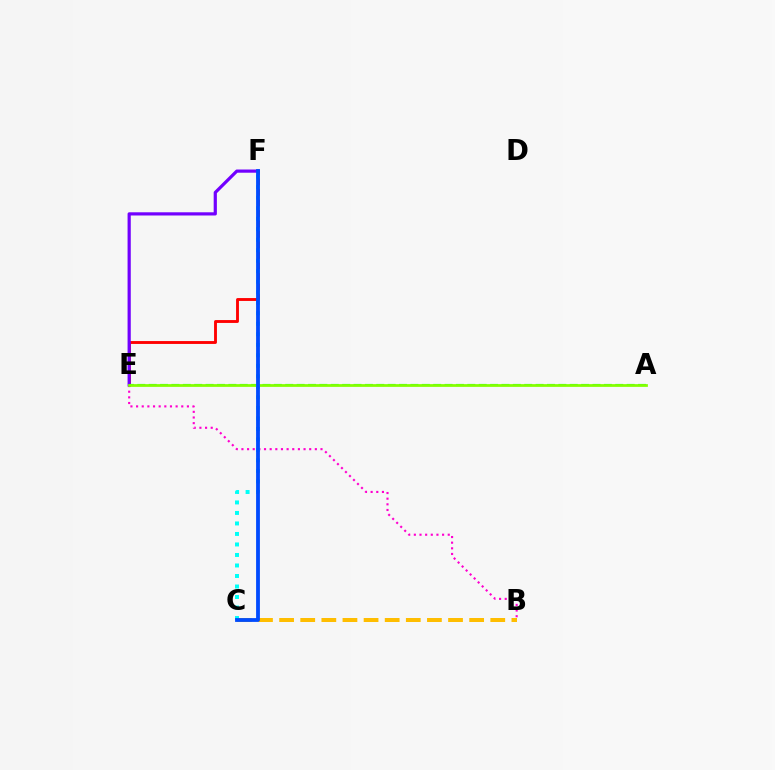{('B', 'C'): [{'color': '#ffbd00', 'line_style': 'dashed', 'thickness': 2.87}], ('B', 'E'): [{'color': '#ff00cf', 'line_style': 'dotted', 'thickness': 1.53}], ('E', 'F'): [{'color': '#ff0000', 'line_style': 'solid', 'thickness': 2.07}, {'color': '#7200ff', 'line_style': 'solid', 'thickness': 2.3}], ('A', 'E'): [{'color': '#00ff39', 'line_style': 'dashed', 'thickness': 1.55}, {'color': '#84ff00', 'line_style': 'solid', 'thickness': 1.98}], ('C', 'F'): [{'color': '#00fff6', 'line_style': 'dotted', 'thickness': 2.85}, {'color': '#004bff', 'line_style': 'solid', 'thickness': 2.74}]}